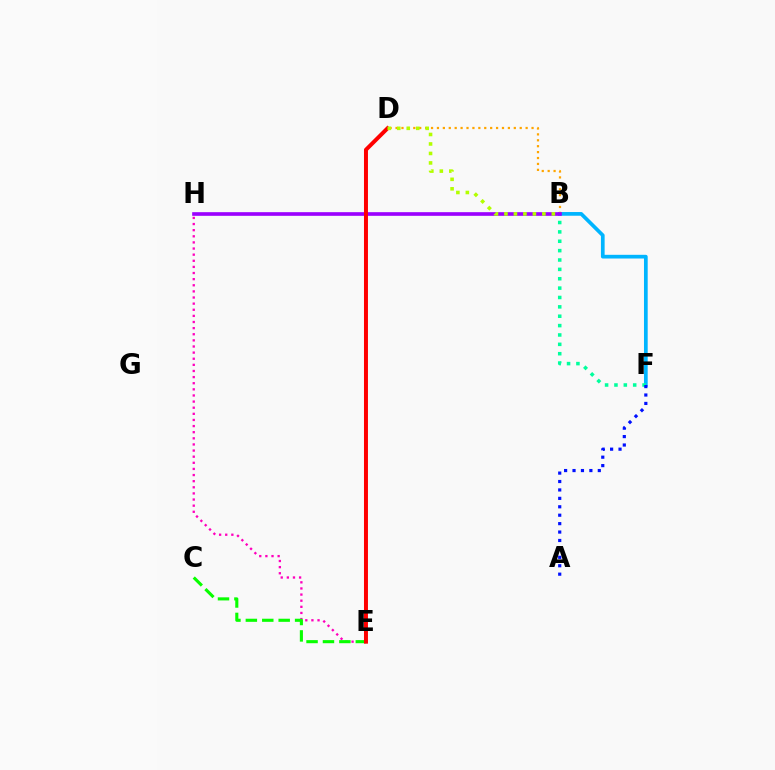{('B', 'F'): [{'color': '#00b5ff', 'line_style': 'solid', 'thickness': 2.67}, {'color': '#00ff9d', 'line_style': 'dotted', 'thickness': 2.55}], ('E', 'H'): [{'color': '#ff00bd', 'line_style': 'dotted', 'thickness': 1.66}], ('A', 'F'): [{'color': '#0010ff', 'line_style': 'dotted', 'thickness': 2.29}], ('B', 'D'): [{'color': '#ffa500', 'line_style': 'dotted', 'thickness': 1.61}, {'color': '#b3ff00', 'line_style': 'dotted', 'thickness': 2.58}], ('B', 'H'): [{'color': '#9b00ff', 'line_style': 'solid', 'thickness': 2.63}], ('C', 'E'): [{'color': '#08ff00', 'line_style': 'dashed', 'thickness': 2.23}], ('D', 'E'): [{'color': '#ff0000', 'line_style': 'solid', 'thickness': 2.86}]}